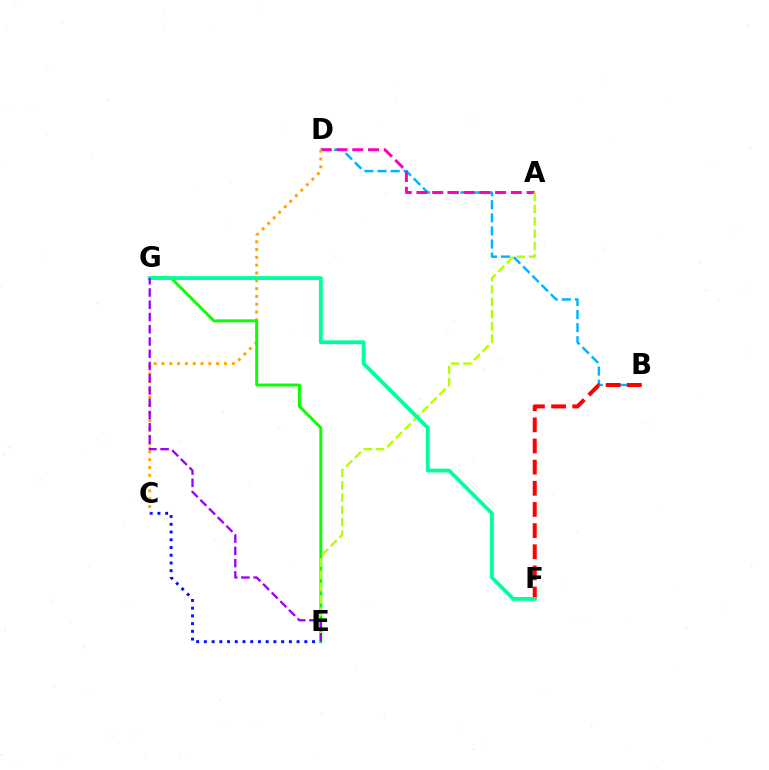{('B', 'D'): [{'color': '#00b5ff', 'line_style': 'dashed', 'thickness': 1.78}], ('A', 'D'): [{'color': '#ff00bd', 'line_style': 'dashed', 'thickness': 2.14}], ('C', 'E'): [{'color': '#0010ff', 'line_style': 'dotted', 'thickness': 2.1}], ('C', 'D'): [{'color': '#ffa500', 'line_style': 'dotted', 'thickness': 2.12}], ('E', 'G'): [{'color': '#08ff00', 'line_style': 'solid', 'thickness': 2.1}, {'color': '#9b00ff', 'line_style': 'dashed', 'thickness': 1.66}], ('A', 'E'): [{'color': '#b3ff00', 'line_style': 'dashed', 'thickness': 1.67}], ('B', 'F'): [{'color': '#ff0000', 'line_style': 'dashed', 'thickness': 2.87}], ('F', 'G'): [{'color': '#00ff9d', 'line_style': 'solid', 'thickness': 2.74}]}